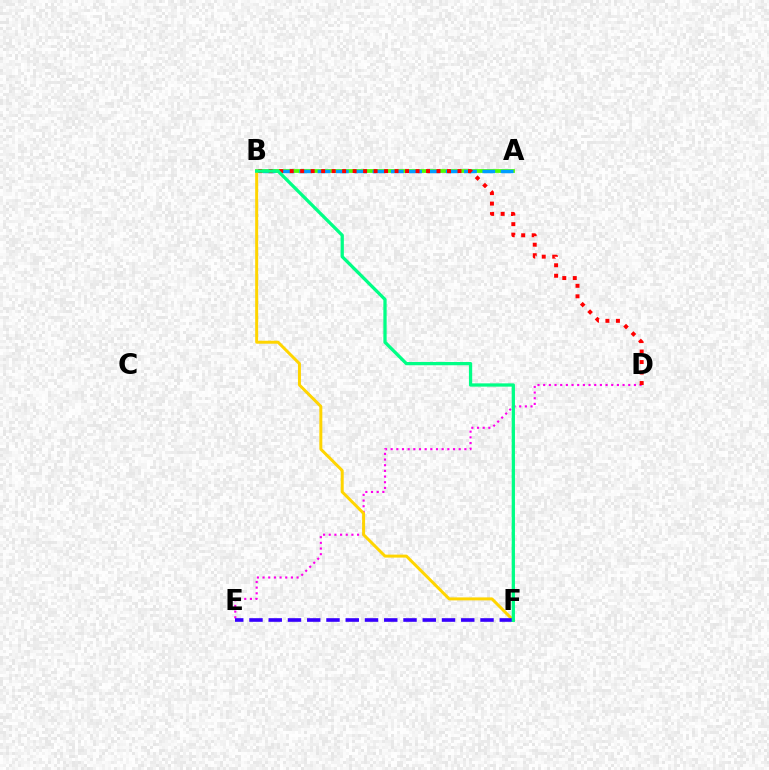{('A', 'B'): [{'color': '#4fff00', 'line_style': 'solid', 'thickness': 2.71}, {'color': '#009eff', 'line_style': 'dashed', 'thickness': 2.49}], ('D', 'E'): [{'color': '#ff00ed', 'line_style': 'dotted', 'thickness': 1.54}], ('B', 'D'): [{'color': '#ff0000', 'line_style': 'dotted', 'thickness': 2.85}], ('B', 'F'): [{'color': '#ffd500', 'line_style': 'solid', 'thickness': 2.14}, {'color': '#00ff86', 'line_style': 'solid', 'thickness': 2.36}], ('E', 'F'): [{'color': '#3700ff', 'line_style': 'dashed', 'thickness': 2.62}]}